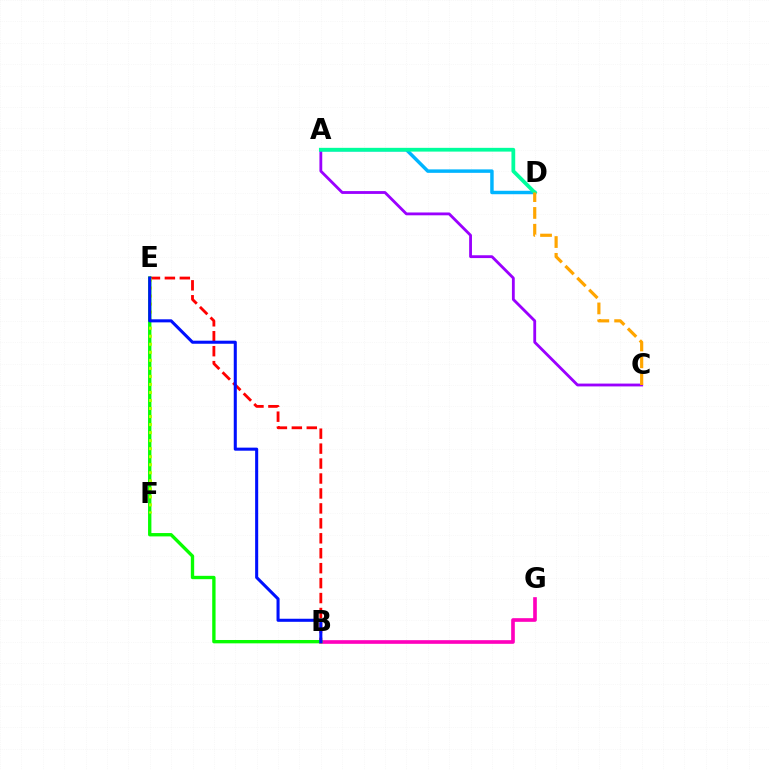{('B', 'E'): [{'color': '#ff0000', 'line_style': 'dashed', 'thickness': 2.03}, {'color': '#08ff00', 'line_style': 'solid', 'thickness': 2.41}, {'color': '#0010ff', 'line_style': 'solid', 'thickness': 2.2}], ('B', 'G'): [{'color': '#ff00bd', 'line_style': 'solid', 'thickness': 2.63}], ('A', 'C'): [{'color': '#9b00ff', 'line_style': 'solid', 'thickness': 2.03}], ('E', 'F'): [{'color': '#b3ff00', 'line_style': 'dotted', 'thickness': 2.18}], ('A', 'D'): [{'color': '#00b5ff', 'line_style': 'solid', 'thickness': 2.49}, {'color': '#00ff9d', 'line_style': 'solid', 'thickness': 2.71}], ('C', 'D'): [{'color': '#ffa500', 'line_style': 'dashed', 'thickness': 2.29}]}